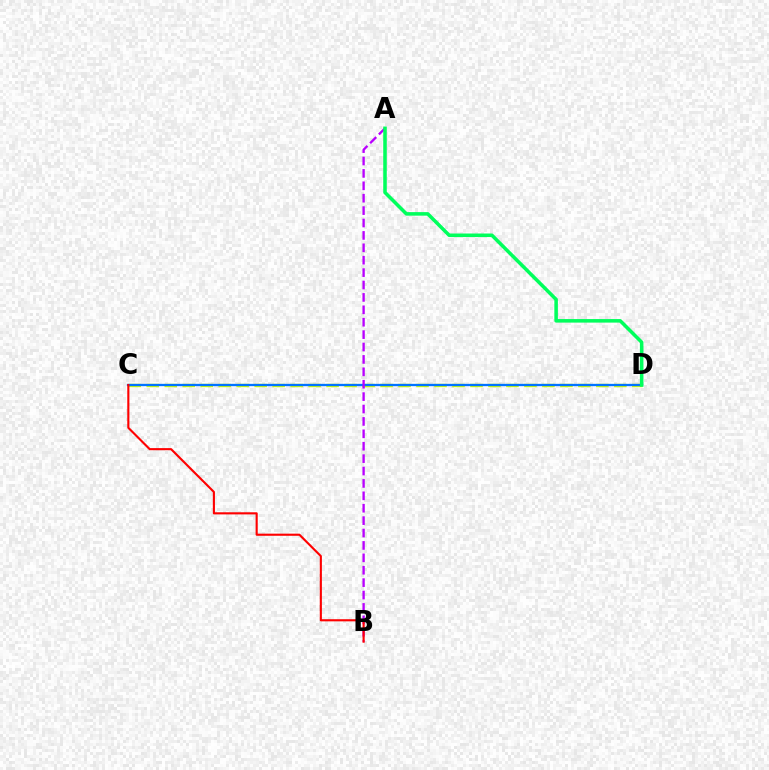{('C', 'D'): [{'color': '#d1ff00', 'line_style': 'dashed', 'thickness': 2.44}, {'color': '#0074ff', 'line_style': 'solid', 'thickness': 1.66}], ('A', 'B'): [{'color': '#b900ff', 'line_style': 'dashed', 'thickness': 1.68}], ('A', 'D'): [{'color': '#00ff5c', 'line_style': 'solid', 'thickness': 2.55}], ('B', 'C'): [{'color': '#ff0000', 'line_style': 'solid', 'thickness': 1.53}]}